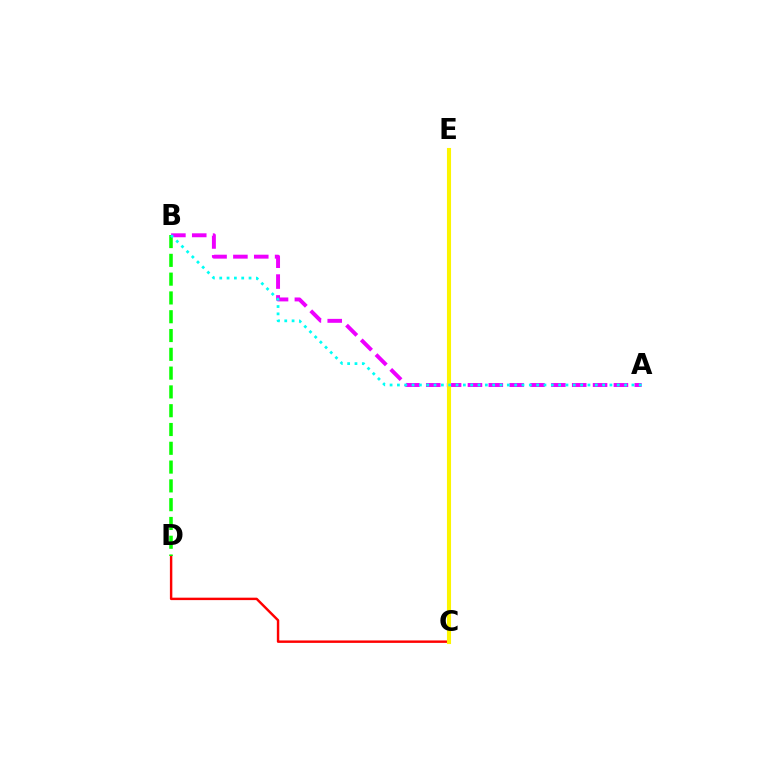{('C', 'D'): [{'color': '#ff0000', 'line_style': 'solid', 'thickness': 1.75}], ('A', 'B'): [{'color': '#ee00ff', 'line_style': 'dashed', 'thickness': 2.83}, {'color': '#00fff6', 'line_style': 'dotted', 'thickness': 1.99}], ('C', 'E'): [{'color': '#0010ff', 'line_style': 'dotted', 'thickness': 1.77}, {'color': '#fcf500', 'line_style': 'solid', 'thickness': 2.94}], ('B', 'D'): [{'color': '#08ff00', 'line_style': 'dashed', 'thickness': 2.55}]}